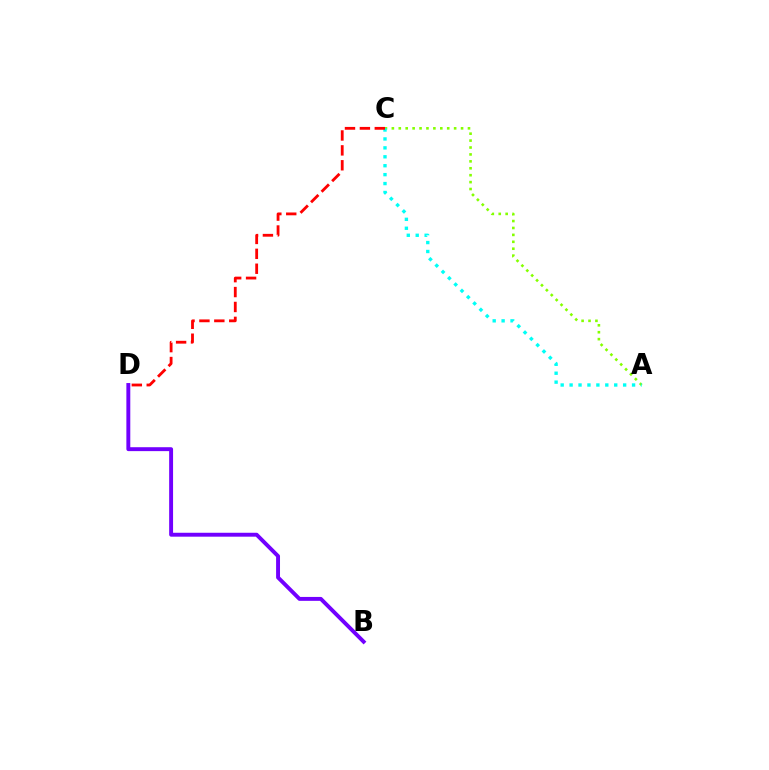{('B', 'D'): [{'color': '#7200ff', 'line_style': 'solid', 'thickness': 2.82}], ('A', 'C'): [{'color': '#84ff00', 'line_style': 'dotted', 'thickness': 1.88}, {'color': '#00fff6', 'line_style': 'dotted', 'thickness': 2.42}], ('C', 'D'): [{'color': '#ff0000', 'line_style': 'dashed', 'thickness': 2.02}]}